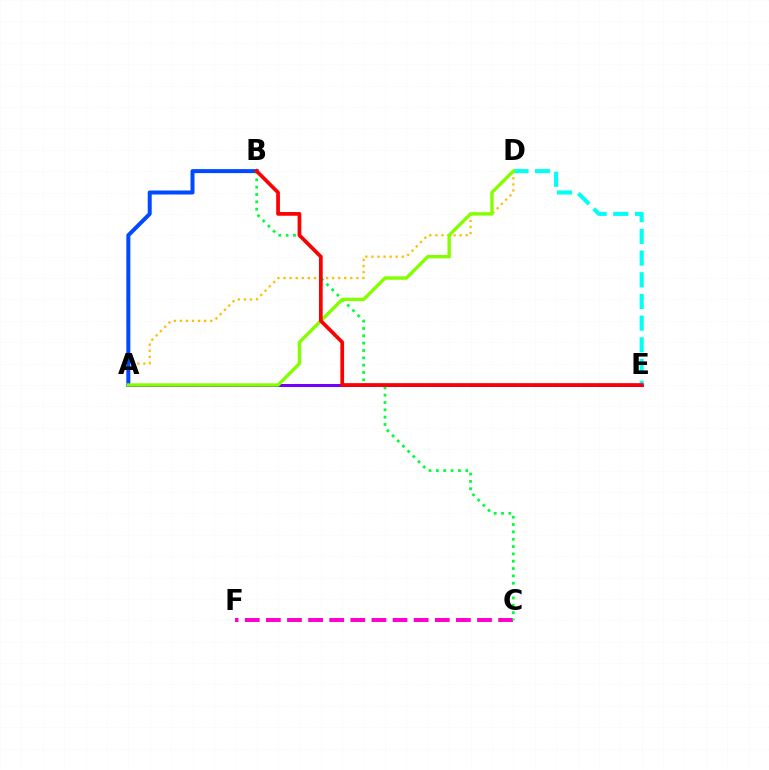{('A', 'E'): [{'color': '#7200ff', 'line_style': 'solid', 'thickness': 2.15}], ('A', 'D'): [{'color': '#ffbd00', 'line_style': 'dotted', 'thickness': 1.65}, {'color': '#84ff00', 'line_style': 'solid', 'thickness': 2.45}], ('D', 'E'): [{'color': '#00fff6', 'line_style': 'dashed', 'thickness': 2.95}], ('C', 'F'): [{'color': '#ff00cf', 'line_style': 'dashed', 'thickness': 2.87}], ('A', 'B'): [{'color': '#004bff', 'line_style': 'solid', 'thickness': 2.88}], ('B', 'C'): [{'color': '#00ff39', 'line_style': 'dotted', 'thickness': 1.99}], ('B', 'E'): [{'color': '#ff0000', 'line_style': 'solid', 'thickness': 2.67}]}